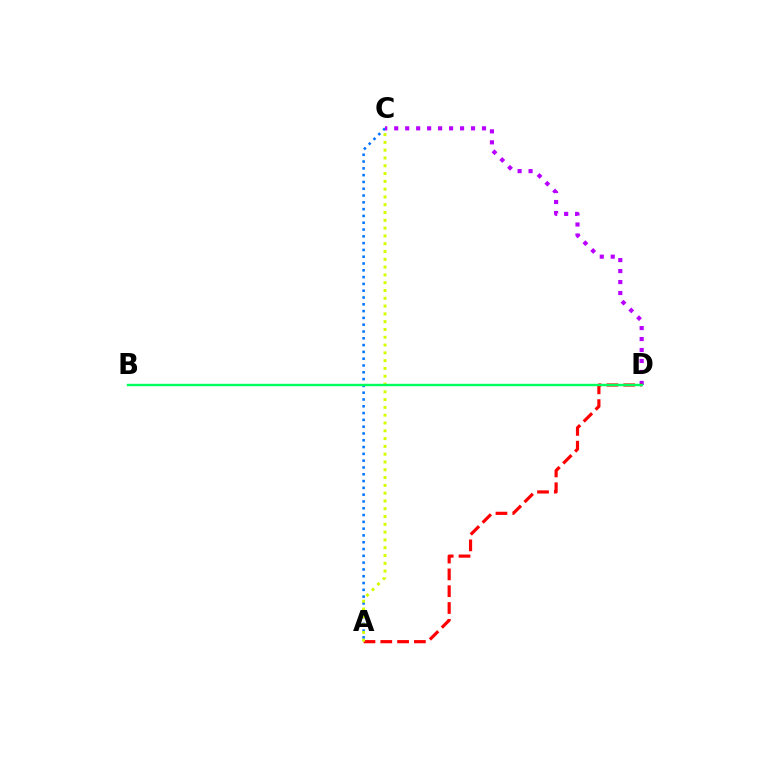{('A', 'C'): [{'color': '#0074ff', 'line_style': 'dotted', 'thickness': 1.85}, {'color': '#d1ff00', 'line_style': 'dotted', 'thickness': 2.12}], ('C', 'D'): [{'color': '#b900ff', 'line_style': 'dotted', 'thickness': 2.98}], ('A', 'D'): [{'color': '#ff0000', 'line_style': 'dashed', 'thickness': 2.28}], ('B', 'D'): [{'color': '#00ff5c', 'line_style': 'solid', 'thickness': 1.72}]}